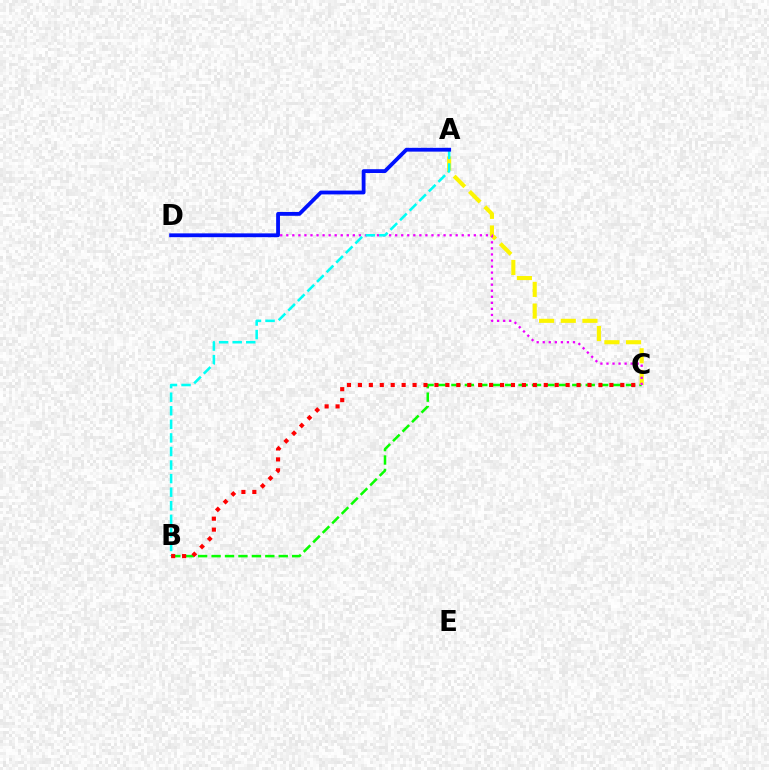{('B', 'C'): [{'color': '#08ff00', 'line_style': 'dashed', 'thickness': 1.82}, {'color': '#ff0000', 'line_style': 'dotted', 'thickness': 2.97}], ('A', 'C'): [{'color': '#fcf500', 'line_style': 'dashed', 'thickness': 2.94}], ('C', 'D'): [{'color': '#ee00ff', 'line_style': 'dotted', 'thickness': 1.64}], ('A', 'B'): [{'color': '#00fff6', 'line_style': 'dashed', 'thickness': 1.84}], ('A', 'D'): [{'color': '#0010ff', 'line_style': 'solid', 'thickness': 2.74}]}